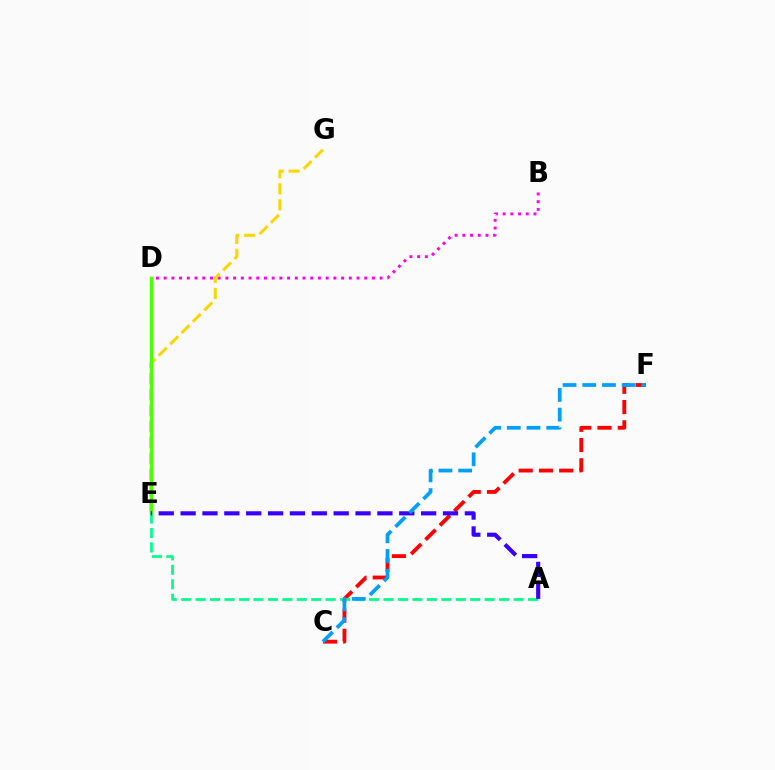{('B', 'D'): [{'color': '#ff00ed', 'line_style': 'dotted', 'thickness': 2.1}], ('E', 'G'): [{'color': '#ffd500', 'line_style': 'dashed', 'thickness': 2.17}], ('D', 'E'): [{'color': '#4fff00', 'line_style': 'solid', 'thickness': 2.43}], ('C', 'F'): [{'color': '#ff0000', 'line_style': 'dashed', 'thickness': 2.75}, {'color': '#009eff', 'line_style': 'dashed', 'thickness': 2.68}], ('A', 'E'): [{'color': '#00ff86', 'line_style': 'dashed', 'thickness': 1.96}, {'color': '#3700ff', 'line_style': 'dashed', 'thickness': 2.97}]}